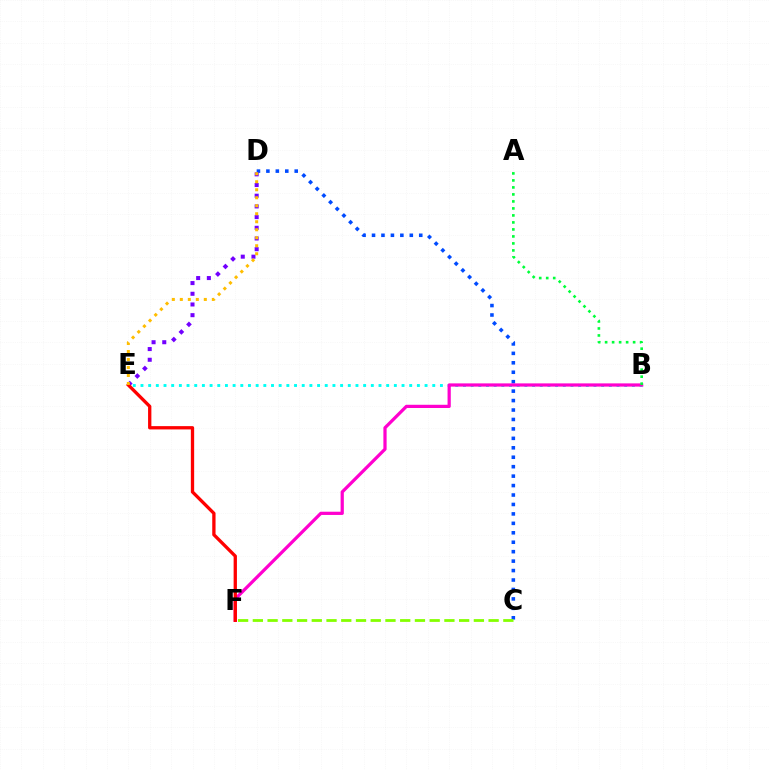{('C', 'D'): [{'color': '#004bff', 'line_style': 'dotted', 'thickness': 2.57}], ('D', 'E'): [{'color': '#7200ff', 'line_style': 'dotted', 'thickness': 2.91}, {'color': '#ffbd00', 'line_style': 'dotted', 'thickness': 2.17}], ('B', 'E'): [{'color': '#00fff6', 'line_style': 'dotted', 'thickness': 2.09}], ('C', 'F'): [{'color': '#84ff00', 'line_style': 'dashed', 'thickness': 2.0}], ('B', 'F'): [{'color': '#ff00cf', 'line_style': 'solid', 'thickness': 2.33}], ('A', 'B'): [{'color': '#00ff39', 'line_style': 'dotted', 'thickness': 1.9}], ('E', 'F'): [{'color': '#ff0000', 'line_style': 'solid', 'thickness': 2.38}]}